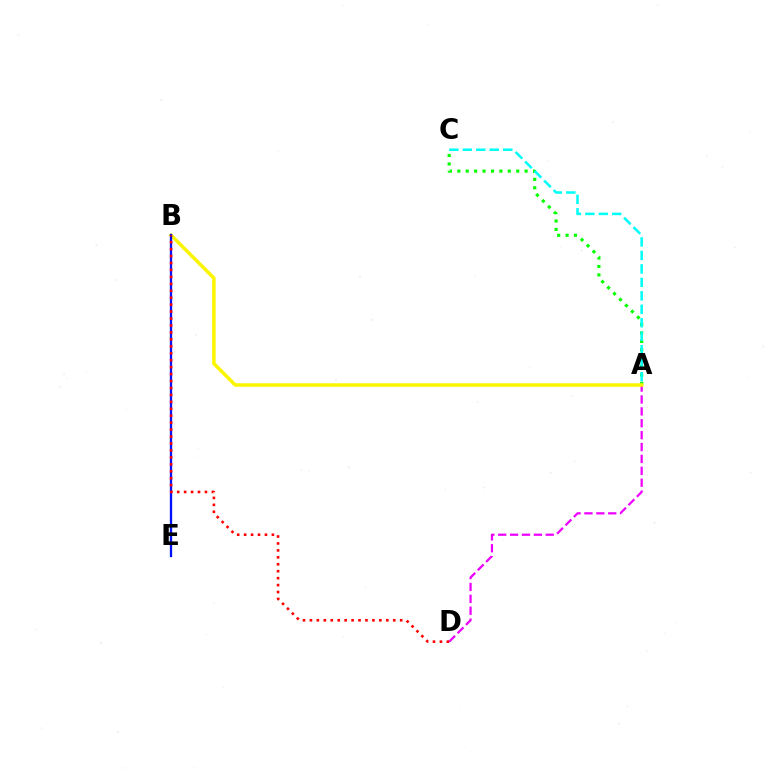{('A', 'C'): [{'color': '#08ff00', 'line_style': 'dotted', 'thickness': 2.29}, {'color': '#00fff6', 'line_style': 'dashed', 'thickness': 1.83}], ('A', 'D'): [{'color': '#ee00ff', 'line_style': 'dashed', 'thickness': 1.61}], ('A', 'B'): [{'color': '#fcf500', 'line_style': 'solid', 'thickness': 2.52}], ('B', 'E'): [{'color': '#0010ff', 'line_style': 'solid', 'thickness': 1.67}], ('B', 'D'): [{'color': '#ff0000', 'line_style': 'dotted', 'thickness': 1.89}]}